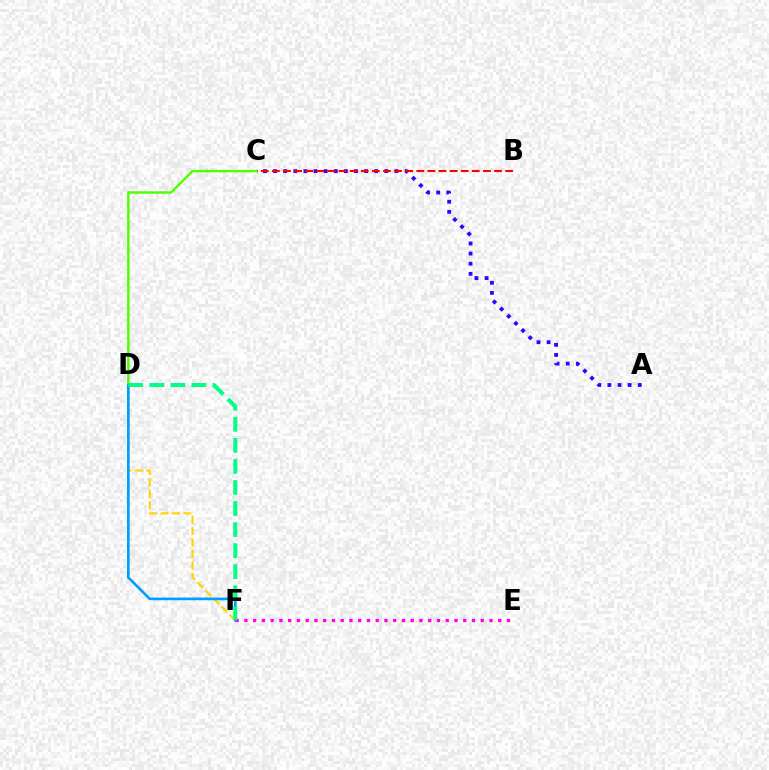{('A', 'C'): [{'color': '#3700ff', 'line_style': 'dotted', 'thickness': 2.75}], ('C', 'D'): [{'color': '#4fff00', 'line_style': 'solid', 'thickness': 1.75}], ('D', 'F'): [{'color': '#ffd500', 'line_style': 'dashed', 'thickness': 1.55}, {'color': '#009eff', 'line_style': 'solid', 'thickness': 1.92}, {'color': '#00ff86', 'line_style': 'dashed', 'thickness': 2.86}], ('B', 'C'): [{'color': '#ff0000', 'line_style': 'dashed', 'thickness': 1.51}], ('E', 'F'): [{'color': '#ff00ed', 'line_style': 'dotted', 'thickness': 2.38}]}